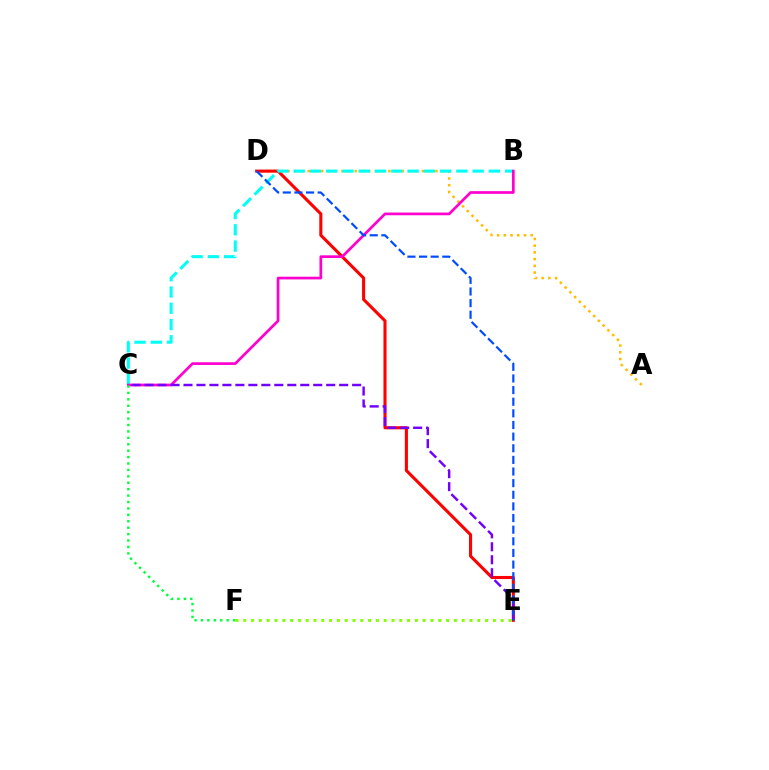{('A', 'D'): [{'color': '#ffbd00', 'line_style': 'dotted', 'thickness': 1.83}], ('E', 'F'): [{'color': '#84ff00', 'line_style': 'dotted', 'thickness': 2.12}], ('D', 'E'): [{'color': '#ff0000', 'line_style': 'solid', 'thickness': 2.22}, {'color': '#004bff', 'line_style': 'dashed', 'thickness': 1.58}], ('B', 'C'): [{'color': '#00fff6', 'line_style': 'dashed', 'thickness': 2.21}, {'color': '#ff00cf', 'line_style': 'solid', 'thickness': 1.95}], ('C', 'E'): [{'color': '#7200ff', 'line_style': 'dashed', 'thickness': 1.76}], ('C', 'F'): [{'color': '#00ff39', 'line_style': 'dotted', 'thickness': 1.74}]}